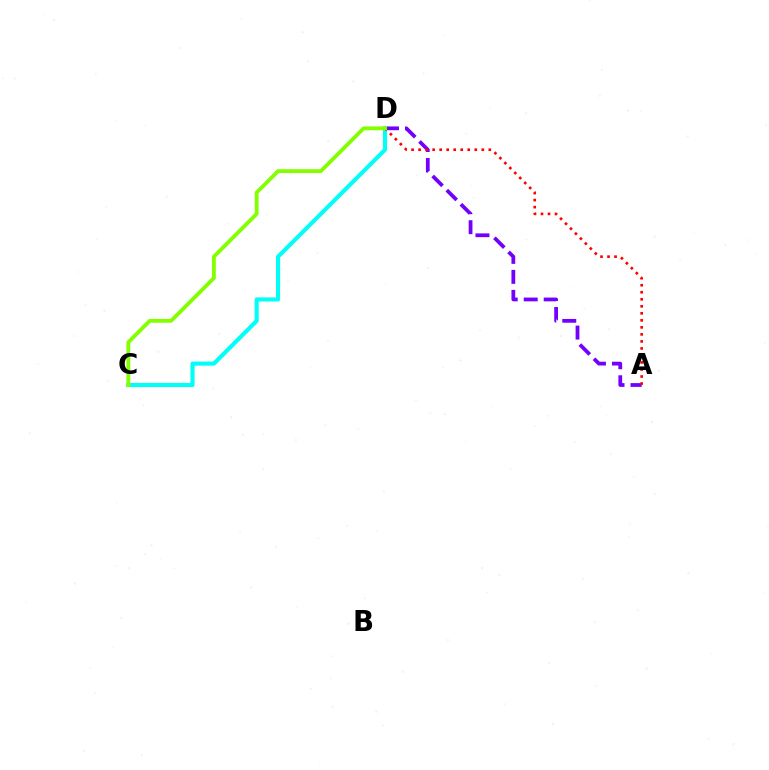{('A', 'D'): [{'color': '#7200ff', 'line_style': 'dashed', 'thickness': 2.71}, {'color': '#ff0000', 'line_style': 'dotted', 'thickness': 1.91}], ('C', 'D'): [{'color': '#00fff6', 'line_style': 'solid', 'thickness': 2.96}, {'color': '#84ff00', 'line_style': 'solid', 'thickness': 2.75}]}